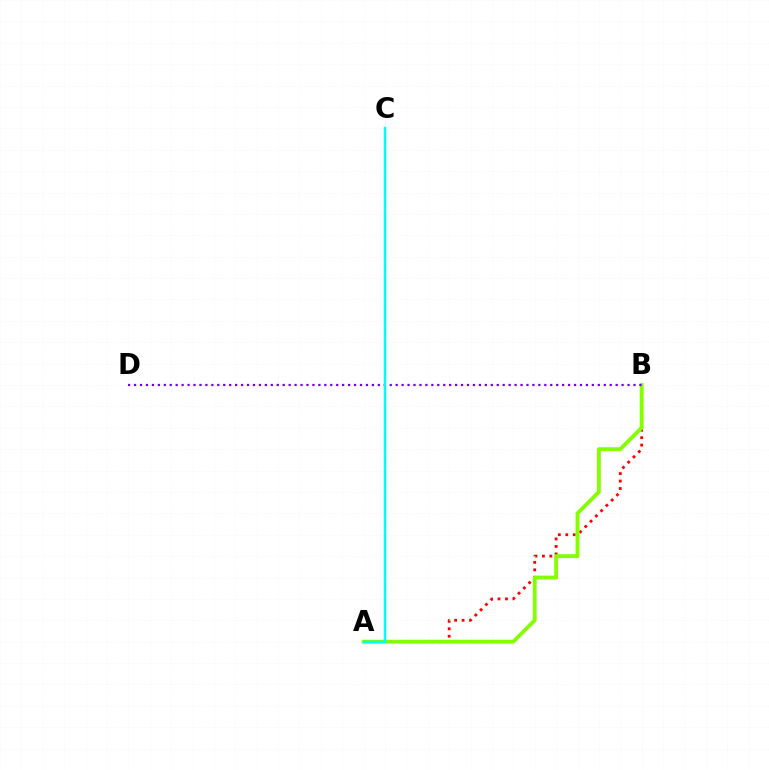{('A', 'B'): [{'color': '#ff0000', 'line_style': 'dotted', 'thickness': 2.03}, {'color': '#84ff00', 'line_style': 'solid', 'thickness': 2.77}], ('B', 'D'): [{'color': '#7200ff', 'line_style': 'dotted', 'thickness': 1.62}], ('A', 'C'): [{'color': '#00fff6', 'line_style': 'solid', 'thickness': 1.75}]}